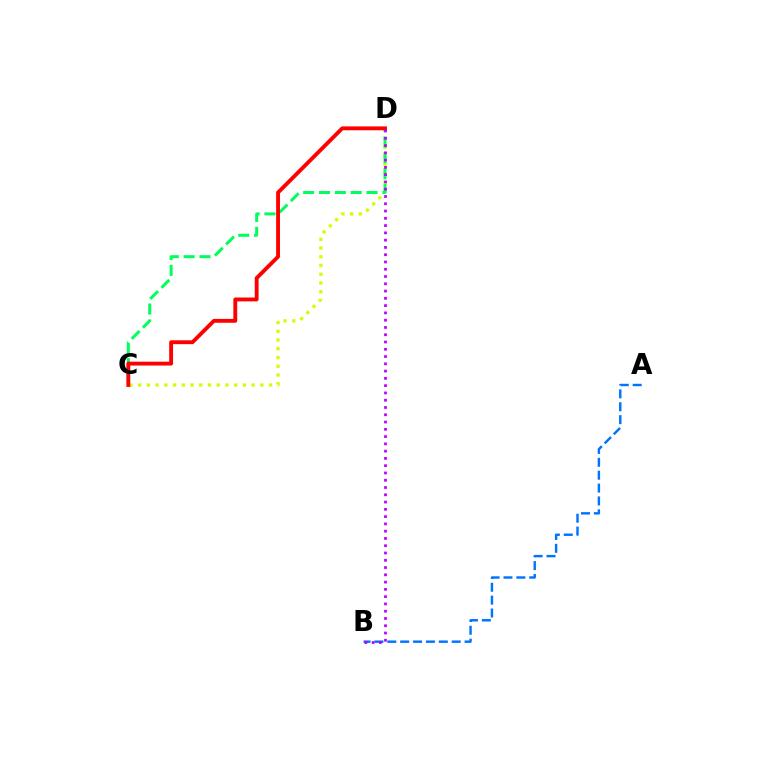{('C', 'D'): [{'color': '#d1ff00', 'line_style': 'dotted', 'thickness': 2.37}, {'color': '#00ff5c', 'line_style': 'dashed', 'thickness': 2.15}, {'color': '#ff0000', 'line_style': 'solid', 'thickness': 2.78}], ('A', 'B'): [{'color': '#0074ff', 'line_style': 'dashed', 'thickness': 1.75}], ('B', 'D'): [{'color': '#b900ff', 'line_style': 'dotted', 'thickness': 1.98}]}